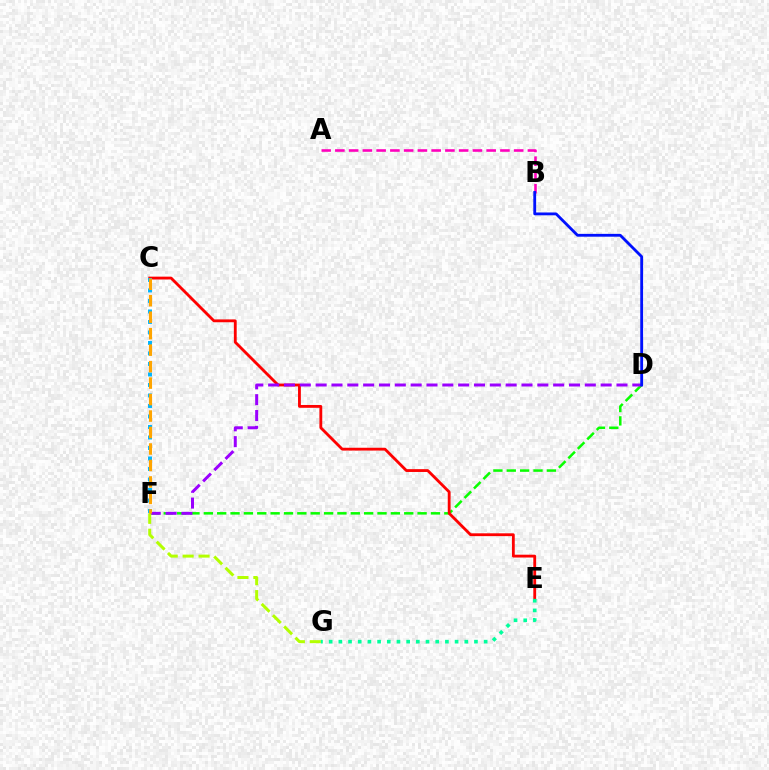{('D', 'F'): [{'color': '#08ff00', 'line_style': 'dashed', 'thickness': 1.82}, {'color': '#9b00ff', 'line_style': 'dashed', 'thickness': 2.15}], ('C', 'E'): [{'color': '#ff0000', 'line_style': 'solid', 'thickness': 2.03}], ('F', 'G'): [{'color': '#b3ff00', 'line_style': 'dashed', 'thickness': 2.16}], ('A', 'B'): [{'color': '#ff00bd', 'line_style': 'dashed', 'thickness': 1.87}], ('E', 'G'): [{'color': '#00ff9d', 'line_style': 'dotted', 'thickness': 2.63}], ('C', 'F'): [{'color': '#00b5ff', 'line_style': 'dotted', 'thickness': 2.85}, {'color': '#ffa500', 'line_style': 'dashed', 'thickness': 2.24}], ('B', 'D'): [{'color': '#0010ff', 'line_style': 'solid', 'thickness': 2.03}]}